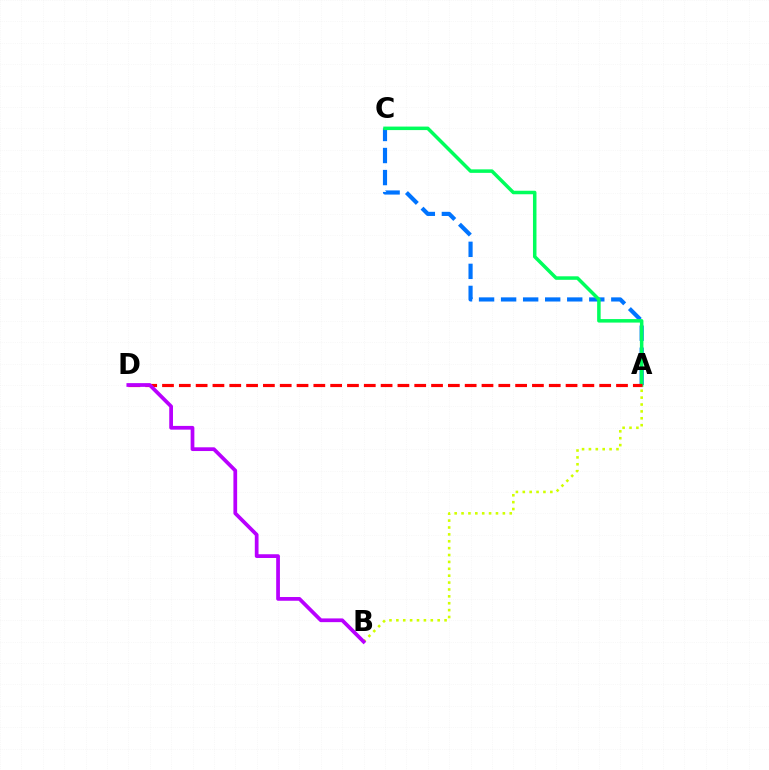{('A', 'C'): [{'color': '#0074ff', 'line_style': 'dashed', 'thickness': 2.99}, {'color': '#00ff5c', 'line_style': 'solid', 'thickness': 2.53}], ('A', 'B'): [{'color': '#d1ff00', 'line_style': 'dotted', 'thickness': 1.87}], ('A', 'D'): [{'color': '#ff0000', 'line_style': 'dashed', 'thickness': 2.28}], ('B', 'D'): [{'color': '#b900ff', 'line_style': 'solid', 'thickness': 2.69}]}